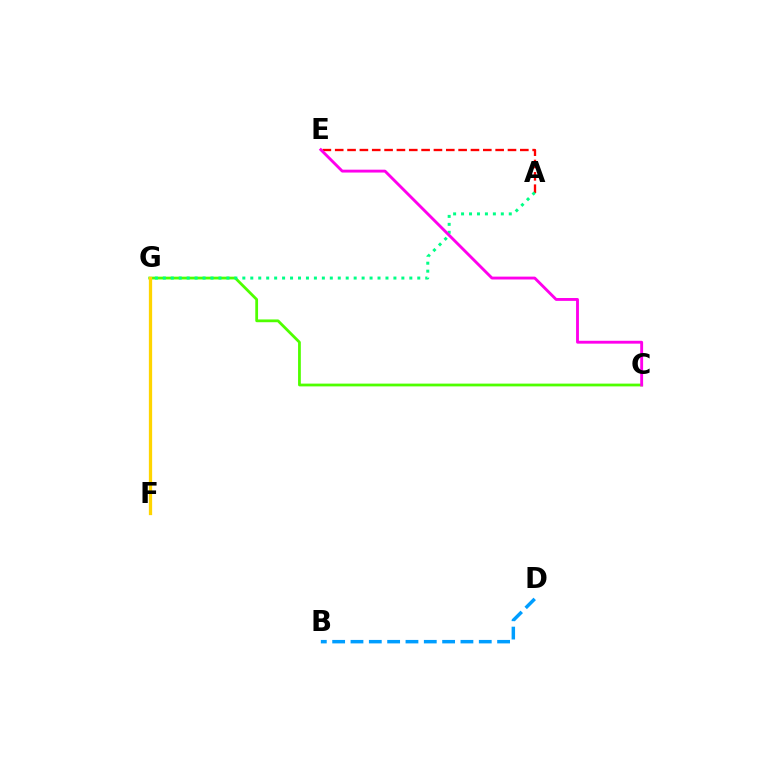{('C', 'G'): [{'color': '#4fff00', 'line_style': 'solid', 'thickness': 2.0}], ('A', 'E'): [{'color': '#ff0000', 'line_style': 'dashed', 'thickness': 1.68}], ('B', 'D'): [{'color': '#009eff', 'line_style': 'dashed', 'thickness': 2.49}], ('A', 'G'): [{'color': '#00ff86', 'line_style': 'dotted', 'thickness': 2.16}], ('F', 'G'): [{'color': '#3700ff', 'line_style': 'dashed', 'thickness': 1.94}, {'color': '#ffd500', 'line_style': 'solid', 'thickness': 2.36}], ('C', 'E'): [{'color': '#ff00ed', 'line_style': 'solid', 'thickness': 2.07}]}